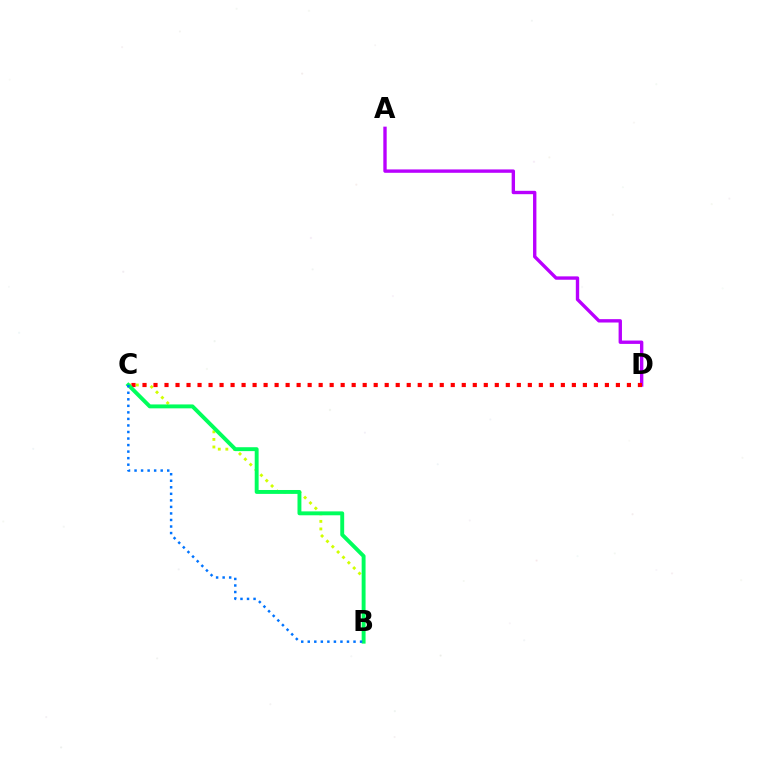{('A', 'D'): [{'color': '#b900ff', 'line_style': 'solid', 'thickness': 2.43}], ('B', 'C'): [{'color': '#d1ff00', 'line_style': 'dotted', 'thickness': 2.06}, {'color': '#00ff5c', 'line_style': 'solid', 'thickness': 2.81}, {'color': '#0074ff', 'line_style': 'dotted', 'thickness': 1.78}], ('C', 'D'): [{'color': '#ff0000', 'line_style': 'dotted', 'thickness': 2.99}]}